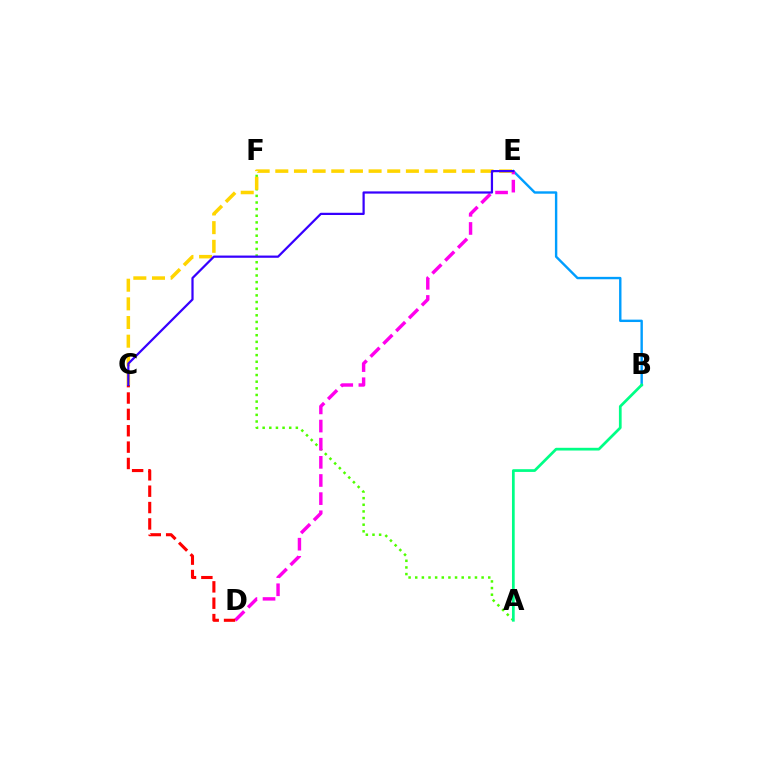{('B', 'E'): [{'color': '#009eff', 'line_style': 'solid', 'thickness': 1.73}], ('A', 'F'): [{'color': '#4fff00', 'line_style': 'dotted', 'thickness': 1.8}], ('D', 'E'): [{'color': '#ff00ed', 'line_style': 'dashed', 'thickness': 2.46}], ('C', 'E'): [{'color': '#ffd500', 'line_style': 'dashed', 'thickness': 2.53}, {'color': '#3700ff', 'line_style': 'solid', 'thickness': 1.61}], ('C', 'D'): [{'color': '#ff0000', 'line_style': 'dashed', 'thickness': 2.22}], ('A', 'B'): [{'color': '#00ff86', 'line_style': 'solid', 'thickness': 1.96}]}